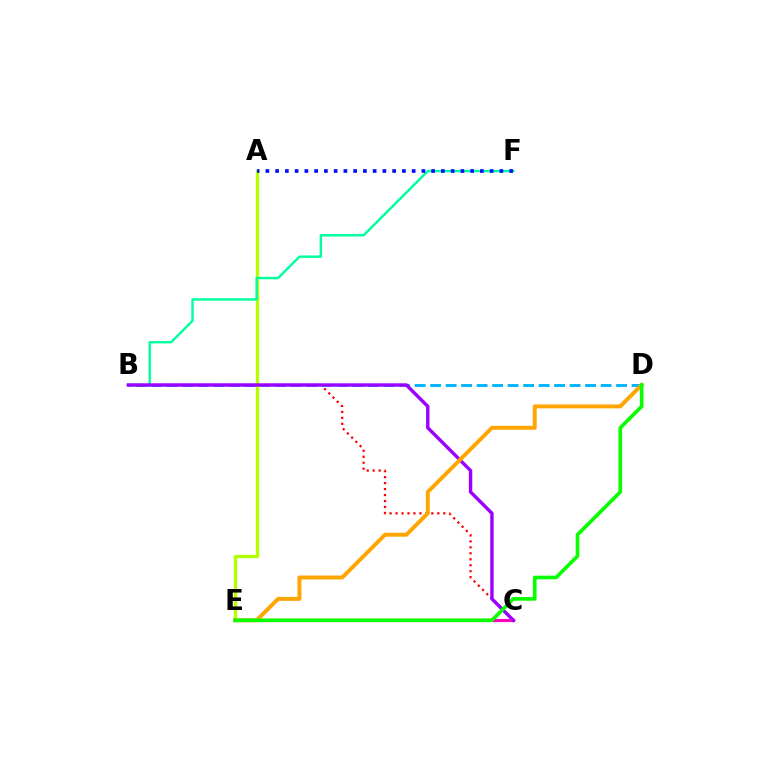{('A', 'E'): [{'color': '#b3ff00', 'line_style': 'solid', 'thickness': 2.4}], ('B', 'D'): [{'color': '#00b5ff', 'line_style': 'dashed', 'thickness': 2.11}], ('B', 'C'): [{'color': '#ff0000', 'line_style': 'dotted', 'thickness': 1.62}, {'color': '#9b00ff', 'line_style': 'solid', 'thickness': 2.45}], ('C', 'E'): [{'color': '#ff00bd', 'line_style': 'solid', 'thickness': 2.27}], ('B', 'F'): [{'color': '#00ff9d', 'line_style': 'solid', 'thickness': 1.74}], ('D', 'E'): [{'color': '#ffa500', 'line_style': 'solid', 'thickness': 2.83}, {'color': '#08ff00', 'line_style': 'solid', 'thickness': 2.62}], ('A', 'F'): [{'color': '#0010ff', 'line_style': 'dotted', 'thickness': 2.65}]}